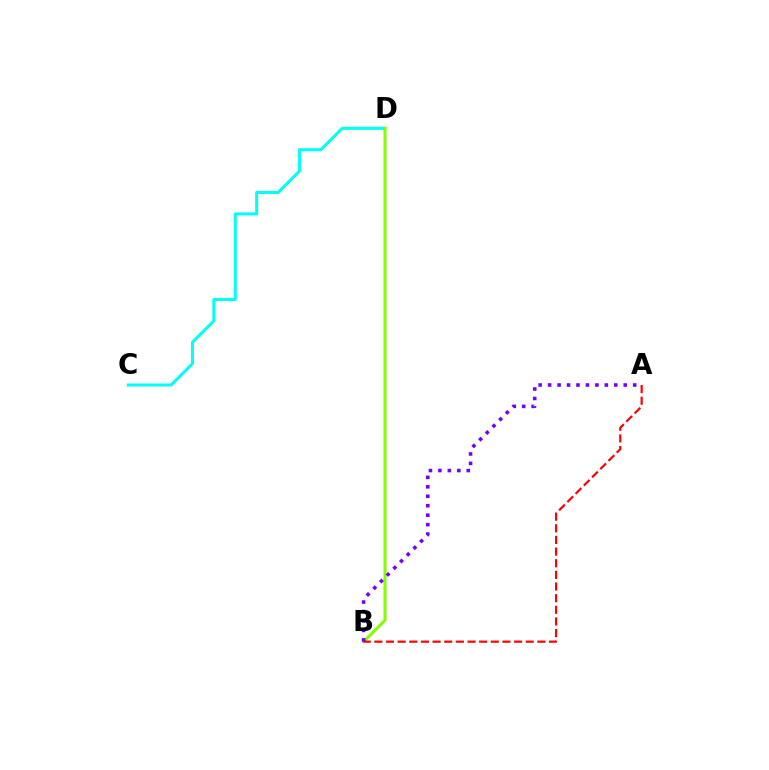{('C', 'D'): [{'color': '#00fff6', 'line_style': 'solid', 'thickness': 2.19}], ('B', 'D'): [{'color': '#84ff00', 'line_style': 'solid', 'thickness': 2.19}], ('A', 'B'): [{'color': '#ff0000', 'line_style': 'dashed', 'thickness': 1.58}, {'color': '#7200ff', 'line_style': 'dotted', 'thickness': 2.57}]}